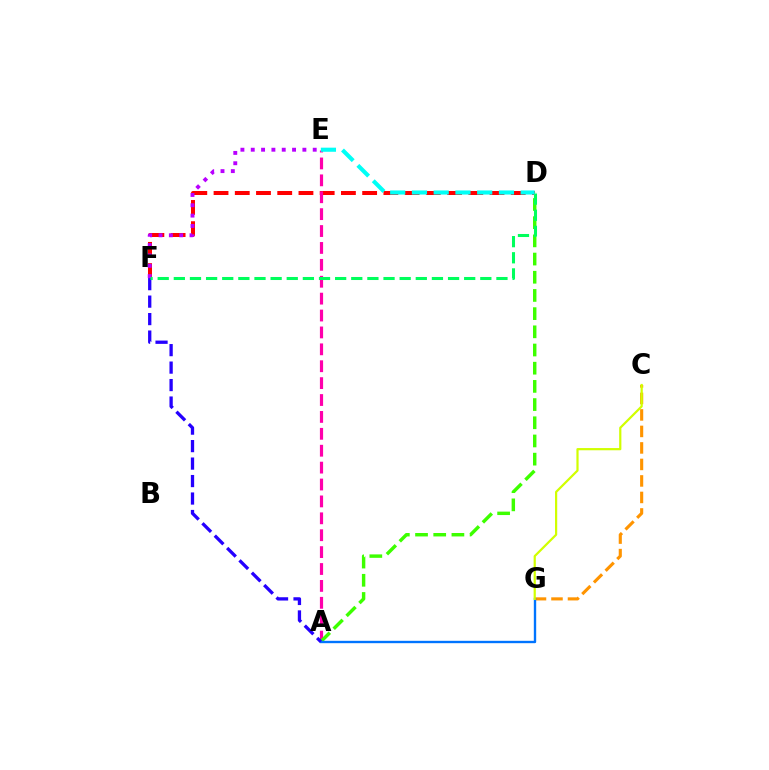{('D', 'F'): [{'color': '#ff0000', 'line_style': 'dashed', 'thickness': 2.88}, {'color': '#00ff5c', 'line_style': 'dashed', 'thickness': 2.19}], ('A', 'E'): [{'color': '#ff00ac', 'line_style': 'dashed', 'thickness': 2.3}], ('A', 'D'): [{'color': '#3dff00', 'line_style': 'dashed', 'thickness': 2.47}], ('E', 'F'): [{'color': '#b900ff', 'line_style': 'dotted', 'thickness': 2.81}], ('C', 'G'): [{'color': '#ff9400', 'line_style': 'dashed', 'thickness': 2.24}, {'color': '#d1ff00', 'line_style': 'solid', 'thickness': 1.59}], ('A', 'G'): [{'color': '#0074ff', 'line_style': 'solid', 'thickness': 1.7}], ('A', 'F'): [{'color': '#2500ff', 'line_style': 'dashed', 'thickness': 2.37}], ('D', 'E'): [{'color': '#00fff6', 'line_style': 'dashed', 'thickness': 2.95}]}